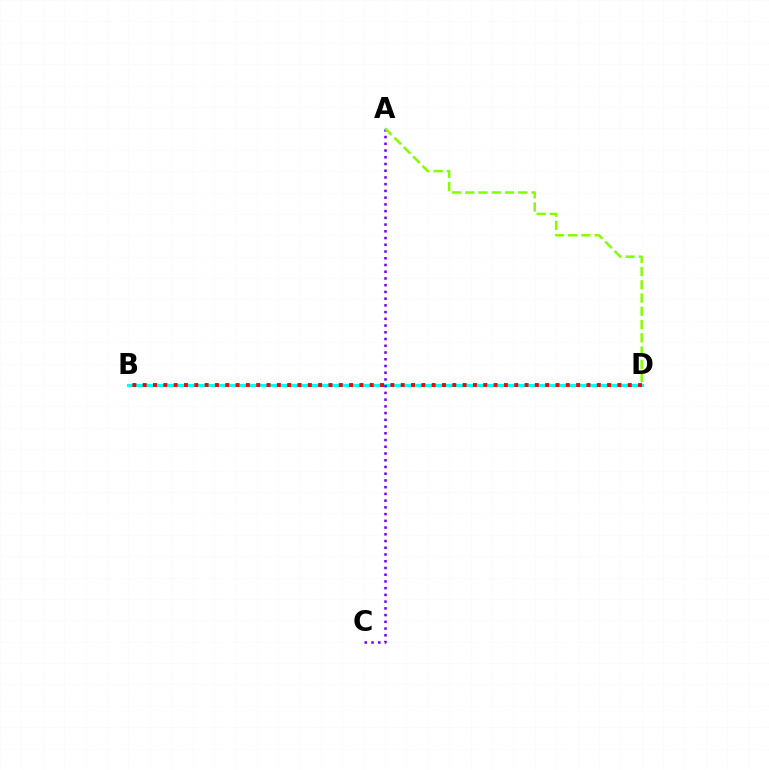{('B', 'D'): [{'color': '#00fff6', 'line_style': 'solid', 'thickness': 2.27}, {'color': '#ff0000', 'line_style': 'dotted', 'thickness': 2.8}], ('A', 'C'): [{'color': '#7200ff', 'line_style': 'dotted', 'thickness': 1.83}], ('A', 'D'): [{'color': '#84ff00', 'line_style': 'dashed', 'thickness': 1.8}]}